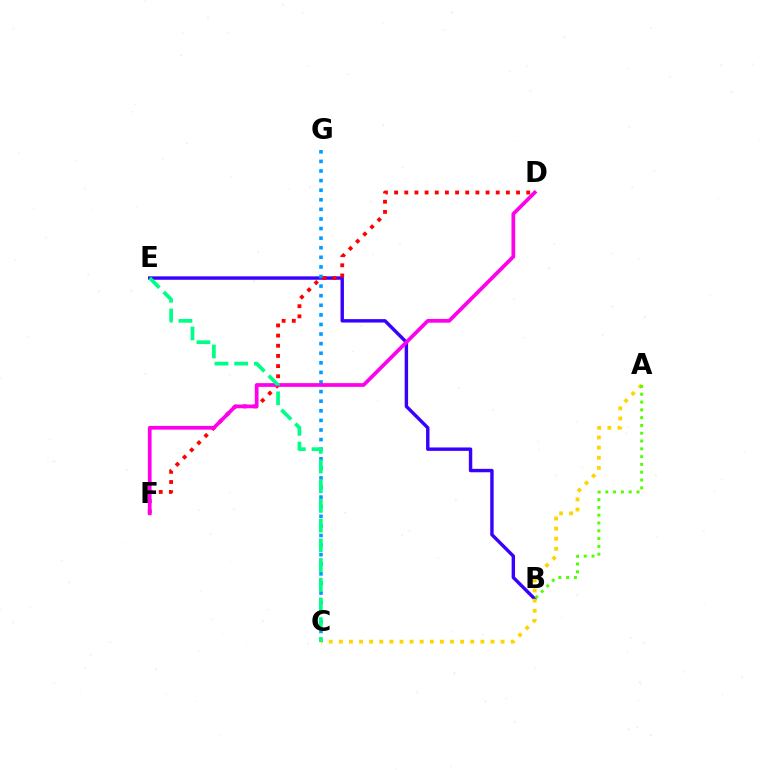{('B', 'E'): [{'color': '#3700ff', 'line_style': 'solid', 'thickness': 2.45}], ('C', 'G'): [{'color': '#009eff', 'line_style': 'dotted', 'thickness': 2.61}], ('D', 'F'): [{'color': '#ff0000', 'line_style': 'dotted', 'thickness': 2.76}, {'color': '#ff00ed', 'line_style': 'solid', 'thickness': 2.68}], ('A', 'C'): [{'color': '#ffd500', 'line_style': 'dotted', 'thickness': 2.75}], ('C', 'E'): [{'color': '#00ff86', 'line_style': 'dashed', 'thickness': 2.68}], ('A', 'B'): [{'color': '#4fff00', 'line_style': 'dotted', 'thickness': 2.12}]}